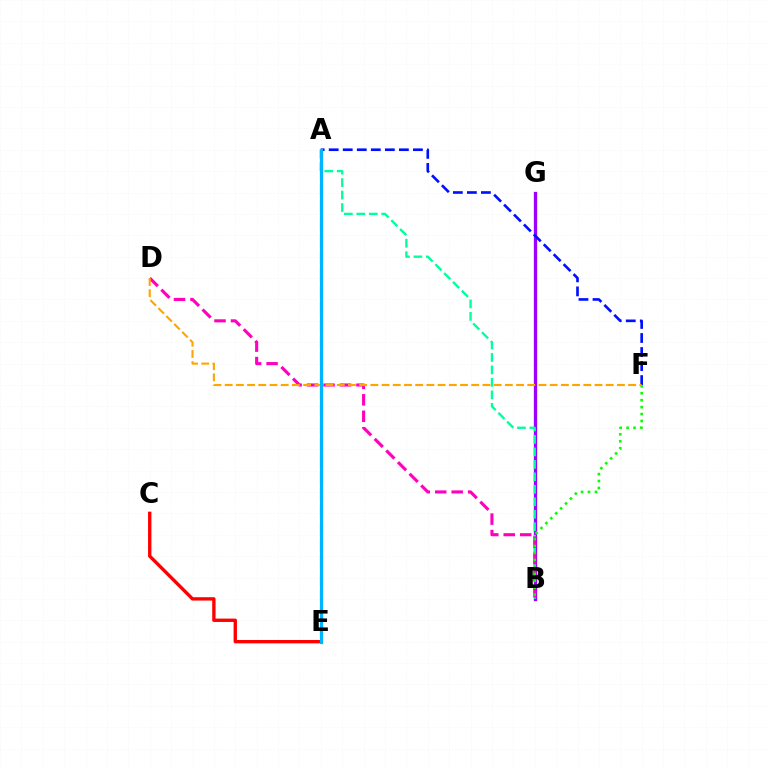{('B', 'G'): [{'color': '#9b00ff', 'line_style': 'solid', 'thickness': 2.37}], ('A', 'B'): [{'color': '#00ff9d', 'line_style': 'dashed', 'thickness': 1.69}], ('C', 'E'): [{'color': '#ff0000', 'line_style': 'solid', 'thickness': 2.41}], ('B', 'D'): [{'color': '#ff00bd', 'line_style': 'dashed', 'thickness': 2.24}], ('A', 'F'): [{'color': '#0010ff', 'line_style': 'dashed', 'thickness': 1.91}], ('B', 'F'): [{'color': '#08ff00', 'line_style': 'dotted', 'thickness': 1.89}], ('D', 'F'): [{'color': '#ffa500', 'line_style': 'dashed', 'thickness': 1.52}], ('A', 'E'): [{'color': '#b3ff00', 'line_style': 'dashed', 'thickness': 2.3}, {'color': '#00b5ff', 'line_style': 'solid', 'thickness': 2.3}]}